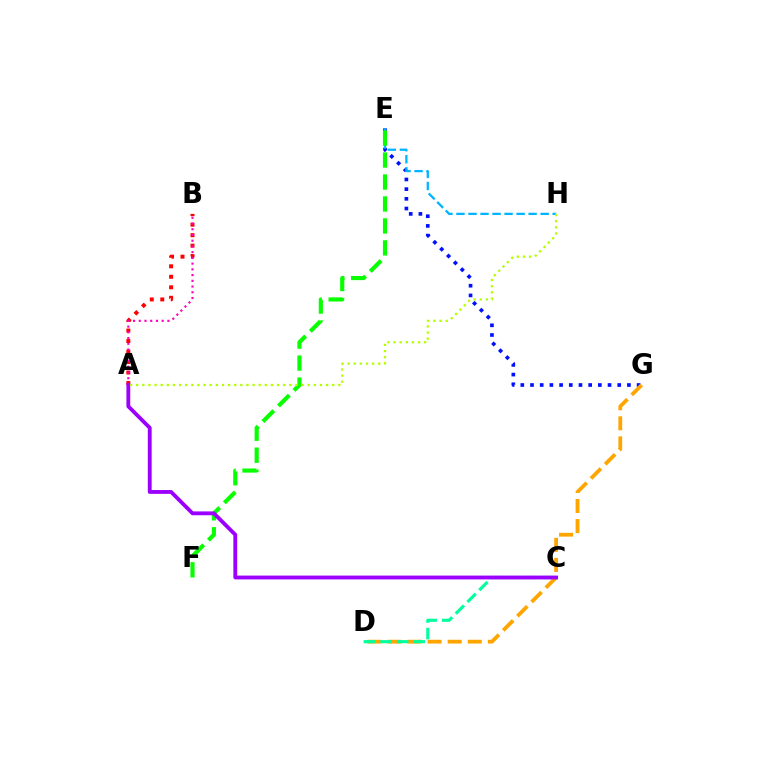{('A', 'B'): [{'color': '#ff0000', 'line_style': 'dotted', 'thickness': 2.85}, {'color': '#ff00bd', 'line_style': 'dotted', 'thickness': 1.56}], ('E', 'G'): [{'color': '#0010ff', 'line_style': 'dotted', 'thickness': 2.63}], ('D', 'G'): [{'color': '#ffa500', 'line_style': 'dashed', 'thickness': 2.73}], ('C', 'D'): [{'color': '#00ff9d', 'line_style': 'dashed', 'thickness': 2.26}], ('E', 'H'): [{'color': '#00b5ff', 'line_style': 'dashed', 'thickness': 1.63}], ('E', 'F'): [{'color': '#08ff00', 'line_style': 'dashed', 'thickness': 2.98}], ('A', 'C'): [{'color': '#9b00ff', 'line_style': 'solid', 'thickness': 2.76}], ('A', 'H'): [{'color': '#b3ff00', 'line_style': 'dotted', 'thickness': 1.66}]}